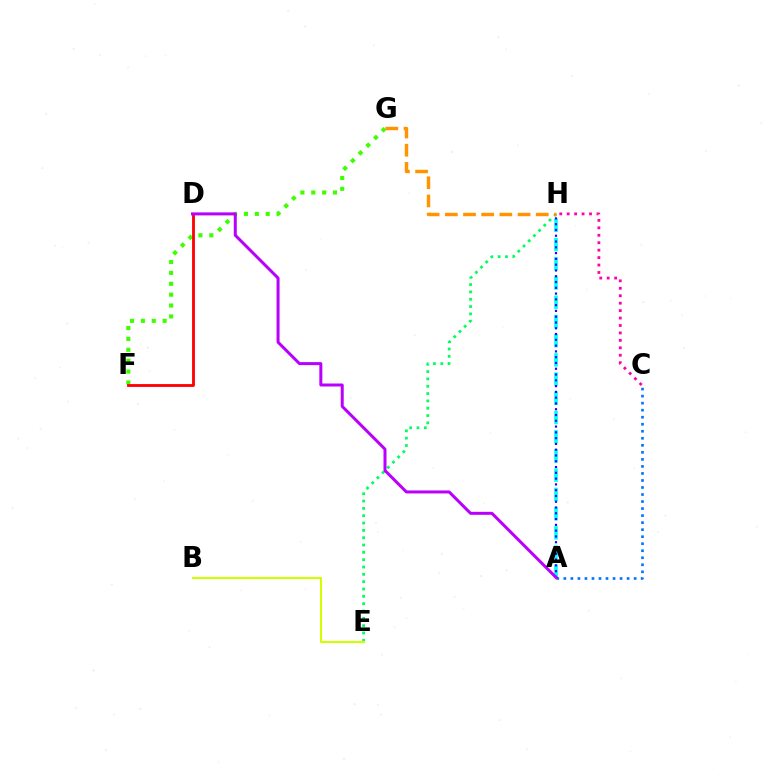{('A', 'H'): [{'color': '#00fff6', 'line_style': 'dashed', 'thickness': 2.61}, {'color': '#2500ff', 'line_style': 'dotted', 'thickness': 1.57}], ('A', 'C'): [{'color': '#0074ff', 'line_style': 'dotted', 'thickness': 1.91}], ('E', 'H'): [{'color': '#00ff5c', 'line_style': 'dotted', 'thickness': 1.99}], ('B', 'E'): [{'color': '#d1ff00', 'line_style': 'solid', 'thickness': 1.51}], ('C', 'H'): [{'color': '#ff00ac', 'line_style': 'dotted', 'thickness': 2.02}], ('F', 'G'): [{'color': '#3dff00', 'line_style': 'dotted', 'thickness': 2.96}], ('G', 'H'): [{'color': '#ff9400', 'line_style': 'dashed', 'thickness': 2.47}], ('D', 'F'): [{'color': '#ff0000', 'line_style': 'solid', 'thickness': 2.04}], ('A', 'D'): [{'color': '#b900ff', 'line_style': 'solid', 'thickness': 2.17}]}